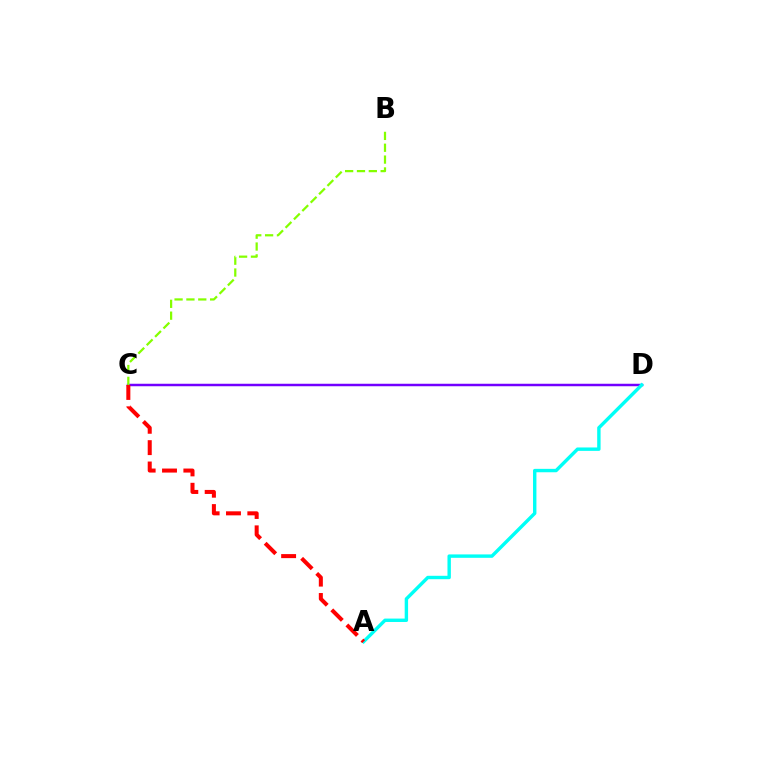{('C', 'D'): [{'color': '#7200ff', 'line_style': 'solid', 'thickness': 1.79}], ('A', 'D'): [{'color': '#00fff6', 'line_style': 'solid', 'thickness': 2.45}], ('A', 'C'): [{'color': '#ff0000', 'line_style': 'dashed', 'thickness': 2.9}], ('B', 'C'): [{'color': '#84ff00', 'line_style': 'dashed', 'thickness': 1.61}]}